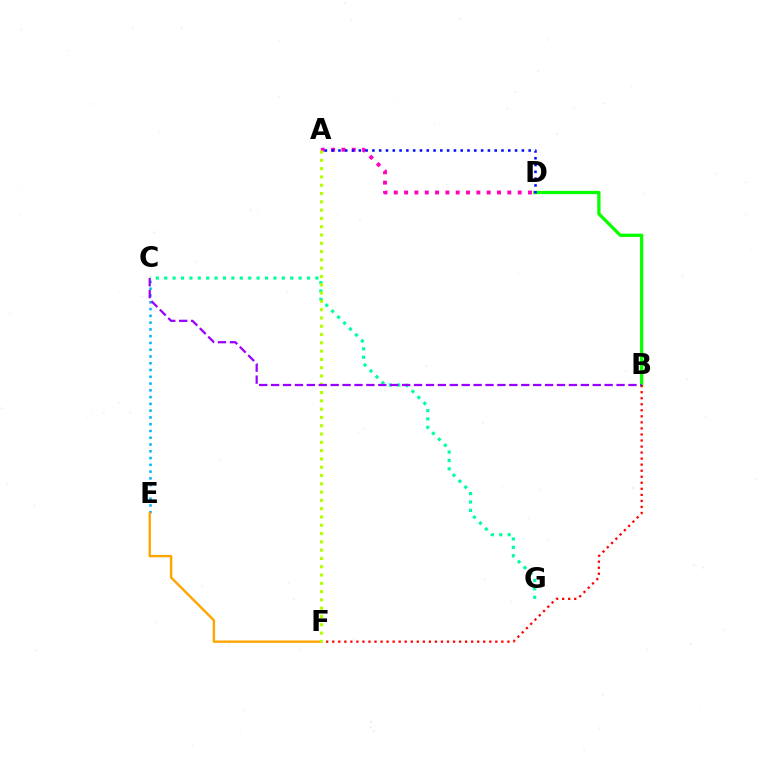{('A', 'D'): [{'color': '#ff00bd', 'line_style': 'dotted', 'thickness': 2.8}, {'color': '#0010ff', 'line_style': 'dotted', 'thickness': 1.85}], ('C', 'G'): [{'color': '#00ff9d', 'line_style': 'dotted', 'thickness': 2.28}], ('B', 'D'): [{'color': '#08ff00', 'line_style': 'solid', 'thickness': 2.35}], ('B', 'F'): [{'color': '#ff0000', 'line_style': 'dotted', 'thickness': 1.64}], ('C', 'E'): [{'color': '#00b5ff', 'line_style': 'dotted', 'thickness': 1.84}], ('E', 'F'): [{'color': '#ffa500', 'line_style': 'solid', 'thickness': 1.71}], ('A', 'F'): [{'color': '#b3ff00', 'line_style': 'dotted', 'thickness': 2.25}], ('B', 'C'): [{'color': '#9b00ff', 'line_style': 'dashed', 'thickness': 1.62}]}